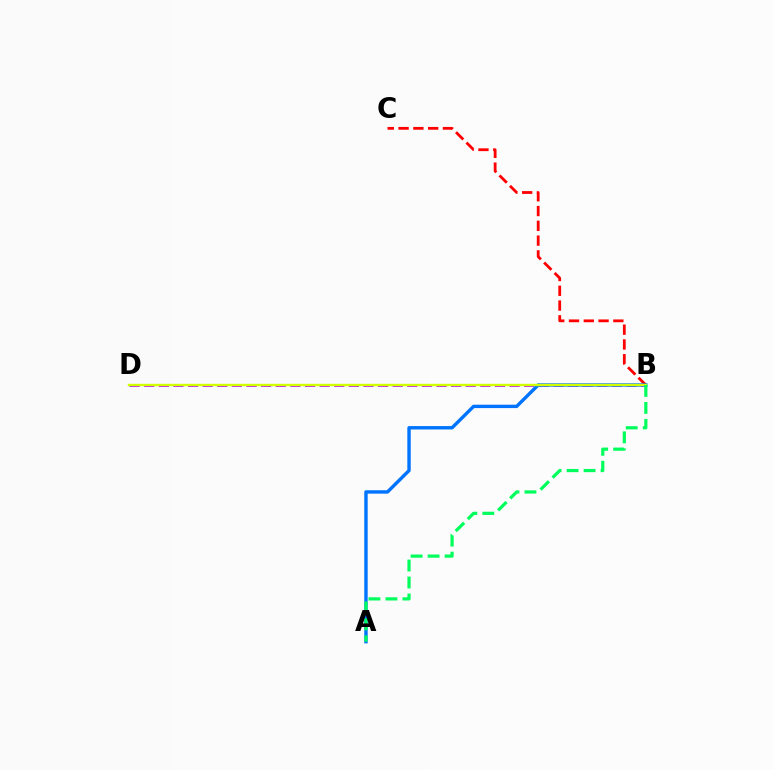{('B', 'C'): [{'color': '#ff0000', 'line_style': 'dashed', 'thickness': 2.01}], ('B', 'D'): [{'color': '#b900ff', 'line_style': 'dashed', 'thickness': 1.99}, {'color': '#d1ff00', 'line_style': 'solid', 'thickness': 1.72}], ('A', 'B'): [{'color': '#0074ff', 'line_style': 'solid', 'thickness': 2.45}, {'color': '#00ff5c', 'line_style': 'dashed', 'thickness': 2.31}]}